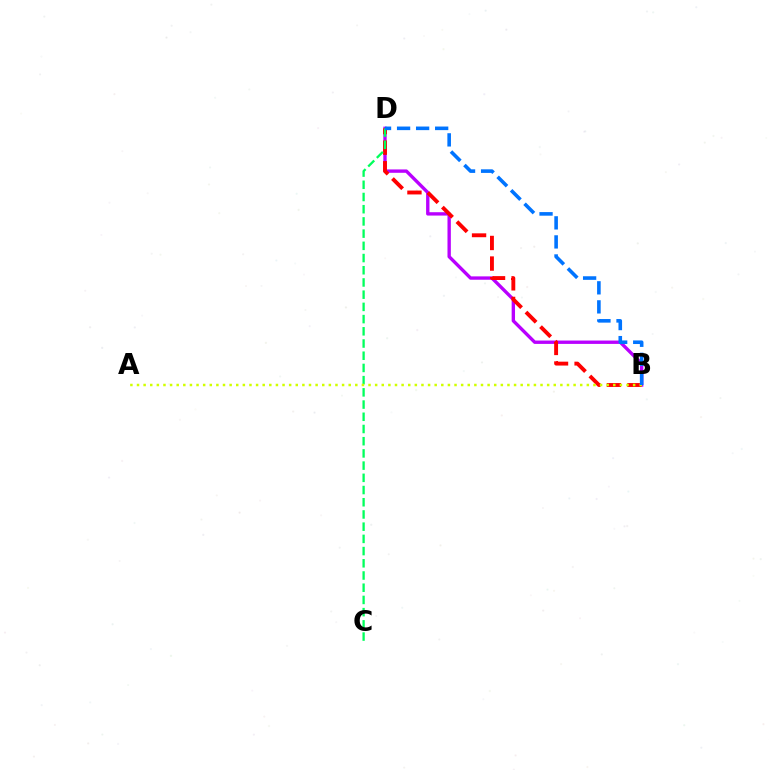{('B', 'D'): [{'color': '#b900ff', 'line_style': 'solid', 'thickness': 2.42}, {'color': '#ff0000', 'line_style': 'dashed', 'thickness': 2.8}, {'color': '#0074ff', 'line_style': 'dashed', 'thickness': 2.59}], ('C', 'D'): [{'color': '#00ff5c', 'line_style': 'dashed', 'thickness': 1.66}], ('A', 'B'): [{'color': '#d1ff00', 'line_style': 'dotted', 'thickness': 1.8}]}